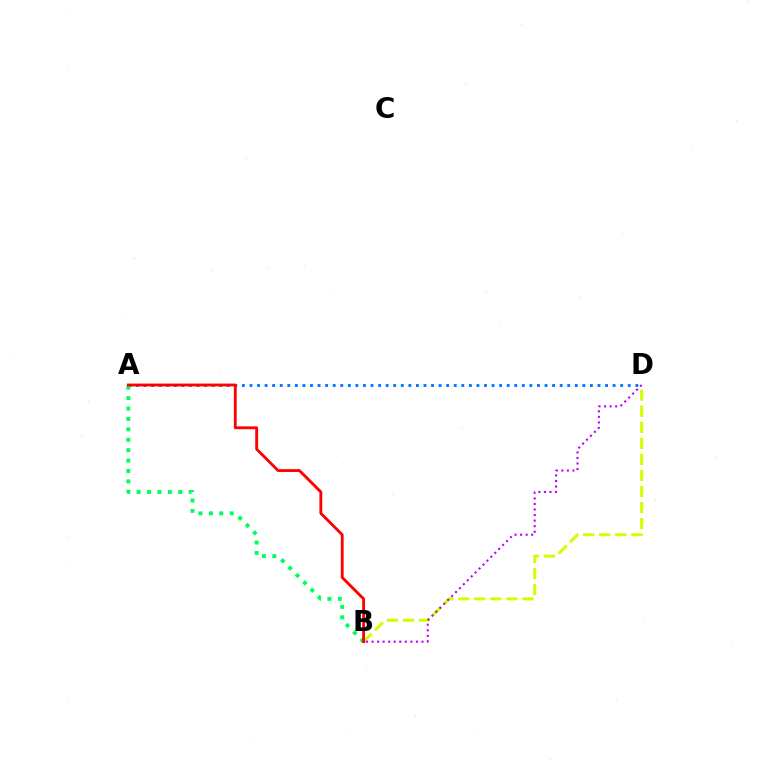{('A', 'D'): [{'color': '#0074ff', 'line_style': 'dotted', 'thickness': 2.06}], ('B', 'D'): [{'color': '#d1ff00', 'line_style': 'dashed', 'thickness': 2.18}, {'color': '#b900ff', 'line_style': 'dotted', 'thickness': 1.51}], ('A', 'B'): [{'color': '#00ff5c', 'line_style': 'dotted', 'thickness': 2.83}, {'color': '#ff0000', 'line_style': 'solid', 'thickness': 2.05}]}